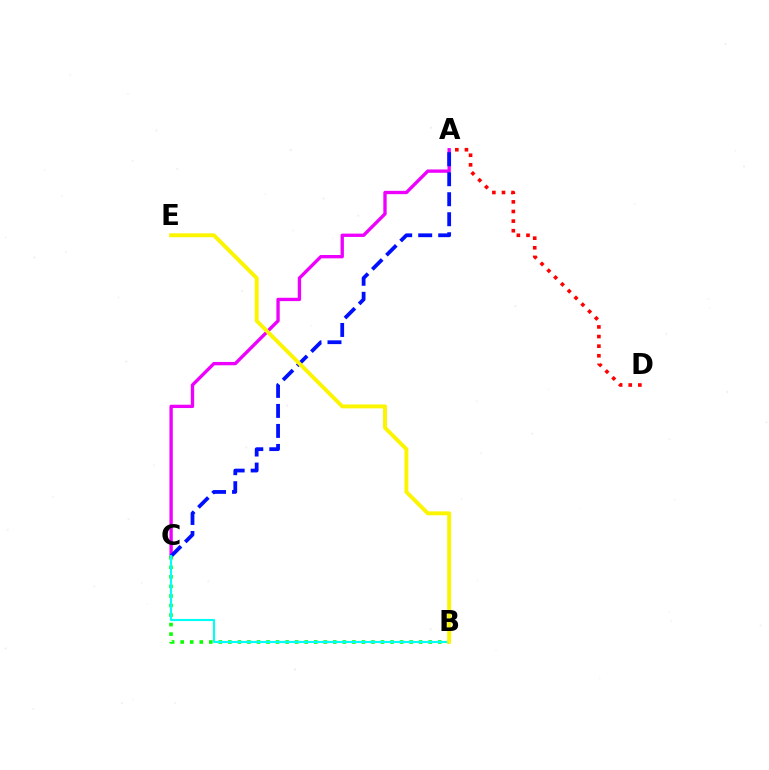{('A', 'C'): [{'color': '#ee00ff', 'line_style': 'solid', 'thickness': 2.4}, {'color': '#0010ff', 'line_style': 'dashed', 'thickness': 2.72}], ('A', 'D'): [{'color': '#ff0000', 'line_style': 'dotted', 'thickness': 2.61}], ('B', 'C'): [{'color': '#08ff00', 'line_style': 'dotted', 'thickness': 2.59}, {'color': '#00fff6', 'line_style': 'solid', 'thickness': 1.53}], ('B', 'E'): [{'color': '#fcf500', 'line_style': 'solid', 'thickness': 2.81}]}